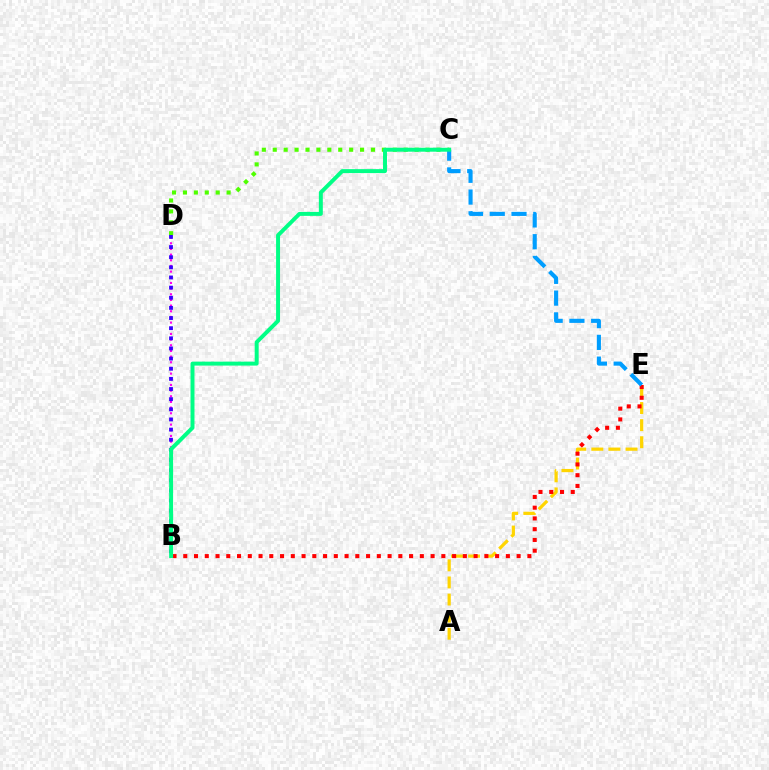{('C', 'D'): [{'color': '#4fff00', 'line_style': 'dotted', 'thickness': 2.97}], ('A', 'E'): [{'color': '#ffd500', 'line_style': 'dashed', 'thickness': 2.32}], ('B', 'E'): [{'color': '#ff0000', 'line_style': 'dotted', 'thickness': 2.92}], ('B', 'D'): [{'color': '#ff00ed', 'line_style': 'dotted', 'thickness': 1.54}, {'color': '#3700ff', 'line_style': 'dotted', 'thickness': 2.76}], ('C', 'E'): [{'color': '#009eff', 'line_style': 'dashed', 'thickness': 2.96}], ('B', 'C'): [{'color': '#00ff86', 'line_style': 'solid', 'thickness': 2.85}]}